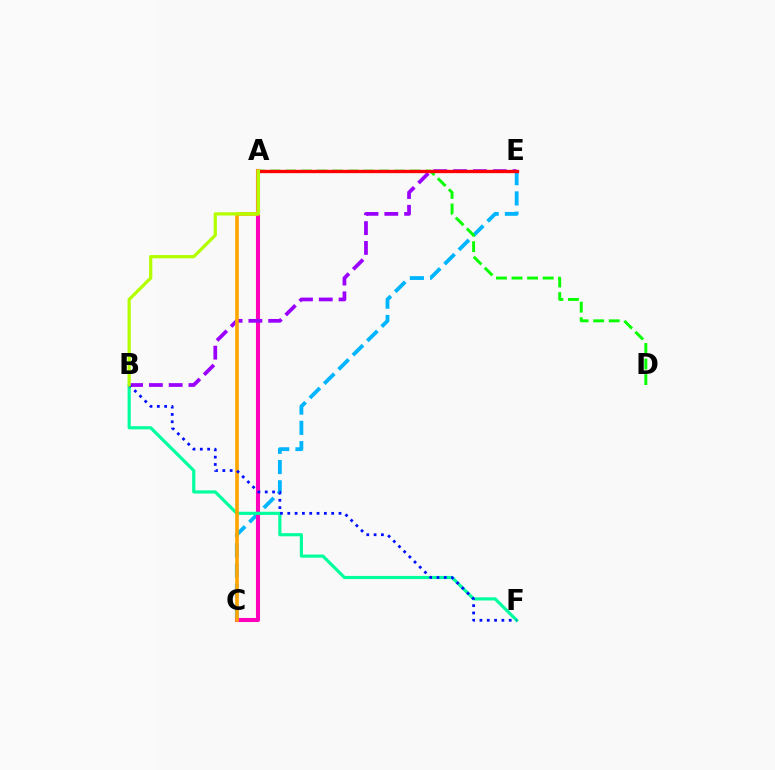{('C', 'E'): [{'color': '#00b5ff', 'line_style': 'dashed', 'thickness': 2.75}], ('A', 'C'): [{'color': '#ff00bd', 'line_style': 'solid', 'thickness': 2.94}, {'color': '#ffa500', 'line_style': 'solid', 'thickness': 2.6}], ('A', 'D'): [{'color': '#08ff00', 'line_style': 'dashed', 'thickness': 2.11}], ('B', 'E'): [{'color': '#9b00ff', 'line_style': 'dashed', 'thickness': 2.69}], ('B', 'F'): [{'color': '#00ff9d', 'line_style': 'solid', 'thickness': 2.27}, {'color': '#0010ff', 'line_style': 'dotted', 'thickness': 1.99}], ('A', 'E'): [{'color': '#ff0000', 'line_style': 'solid', 'thickness': 2.39}], ('A', 'B'): [{'color': '#b3ff00', 'line_style': 'solid', 'thickness': 2.33}]}